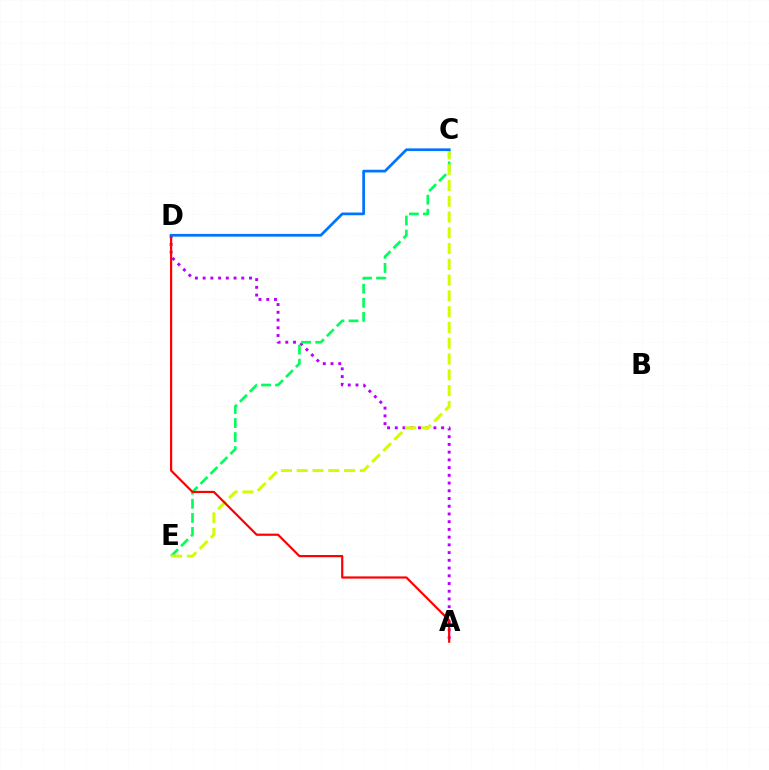{('A', 'D'): [{'color': '#b900ff', 'line_style': 'dotted', 'thickness': 2.1}, {'color': '#ff0000', 'line_style': 'solid', 'thickness': 1.58}], ('C', 'E'): [{'color': '#00ff5c', 'line_style': 'dashed', 'thickness': 1.91}, {'color': '#d1ff00', 'line_style': 'dashed', 'thickness': 2.14}], ('C', 'D'): [{'color': '#0074ff', 'line_style': 'solid', 'thickness': 1.96}]}